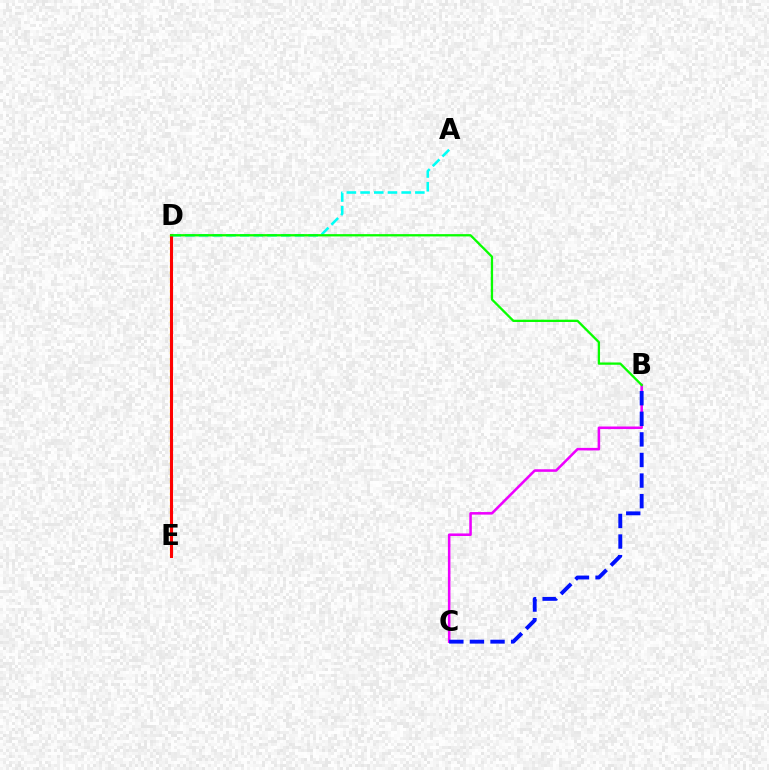{('D', 'E'): [{'color': '#fcf500', 'line_style': 'dotted', 'thickness': 1.67}, {'color': '#ff0000', 'line_style': 'solid', 'thickness': 2.21}], ('A', 'D'): [{'color': '#00fff6', 'line_style': 'dashed', 'thickness': 1.86}], ('B', 'C'): [{'color': '#ee00ff', 'line_style': 'solid', 'thickness': 1.84}, {'color': '#0010ff', 'line_style': 'dashed', 'thickness': 2.8}], ('B', 'D'): [{'color': '#08ff00', 'line_style': 'solid', 'thickness': 1.66}]}